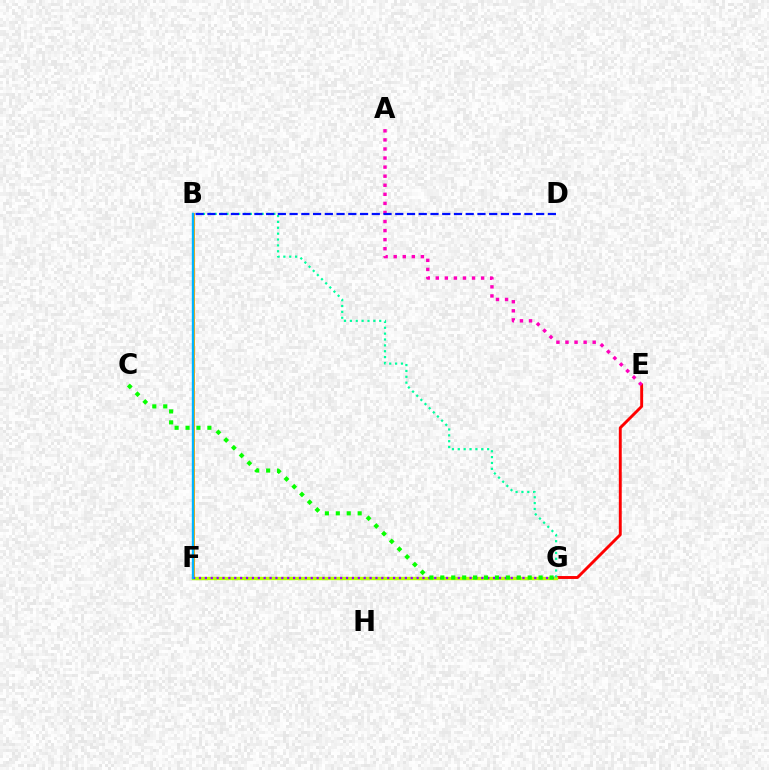{('B', 'F'): [{'color': '#ffa500', 'line_style': 'solid', 'thickness': 2.13}, {'color': '#00b5ff', 'line_style': 'solid', 'thickness': 1.69}], ('E', 'G'): [{'color': '#ff0000', 'line_style': 'solid', 'thickness': 2.09}], ('A', 'E'): [{'color': '#ff00bd', 'line_style': 'dotted', 'thickness': 2.46}], ('F', 'G'): [{'color': '#b3ff00', 'line_style': 'solid', 'thickness': 2.42}, {'color': '#9b00ff', 'line_style': 'dotted', 'thickness': 1.6}], ('B', 'G'): [{'color': '#00ff9d', 'line_style': 'dotted', 'thickness': 1.59}], ('B', 'D'): [{'color': '#0010ff', 'line_style': 'dashed', 'thickness': 1.59}], ('C', 'G'): [{'color': '#08ff00', 'line_style': 'dotted', 'thickness': 2.97}]}